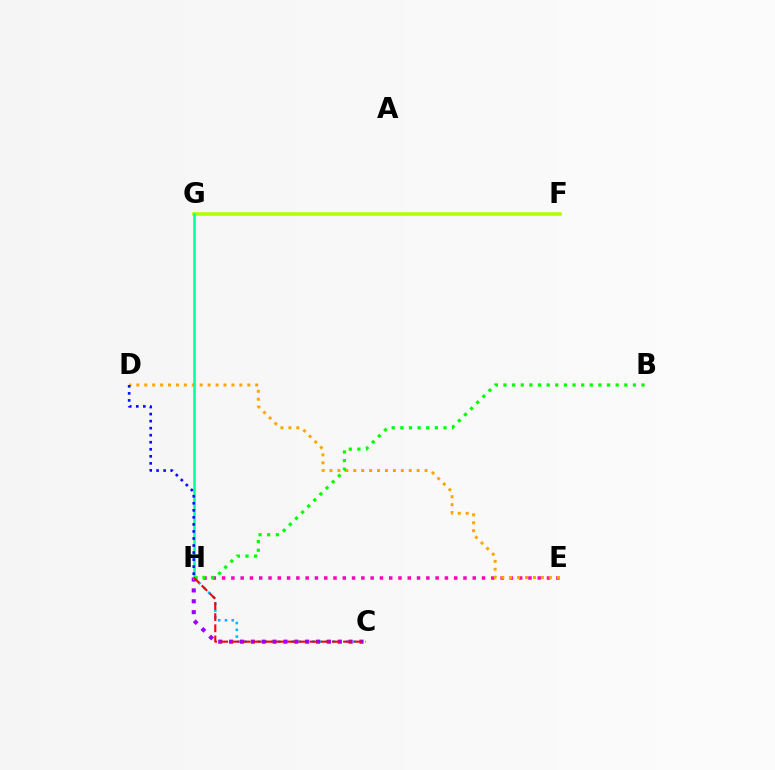{('E', 'H'): [{'color': '#ff00bd', 'line_style': 'dotted', 'thickness': 2.52}], ('D', 'E'): [{'color': '#ffa500', 'line_style': 'dotted', 'thickness': 2.15}], ('C', 'H'): [{'color': '#00b5ff', 'line_style': 'dotted', 'thickness': 1.85}, {'color': '#9b00ff', 'line_style': 'dotted', 'thickness': 2.95}, {'color': '#ff0000', 'line_style': 'dashed', 'thickness': 1.52}], ('B', 'H'): [{'color': '#08ff00', 'line_style': 'dotted', 'thickness': 2.34}], ('F', 'G'): [{'color': '#b3ff00', 'line_style': 'solid', 'thickness': 2.57}], ('G', 'H'): [{'color': '#00ff9d', 'line_style': 'solid', 'thickness': 1.82}], ('D', 'H'): [{'color': '#0010ff', 'line_style': 'dotted', 'thickness': 1.91}]}